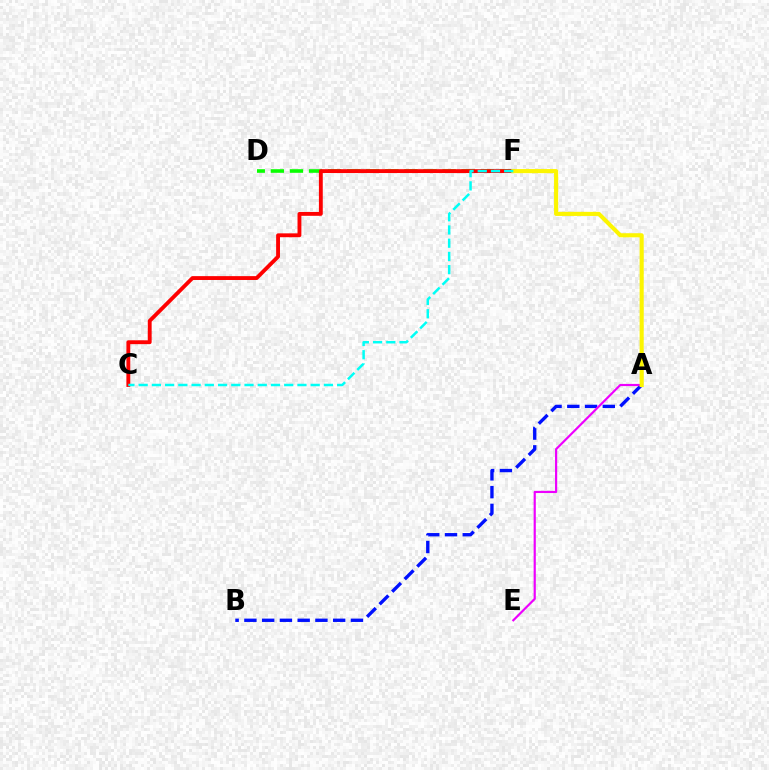{('D', 'F'): [{'color': '#08ff00', 'line_style': 'dashed', 'thickness': 2.59}], ('A', 'B'): [{'color': '#0010ff', 'line_style': 'dashed', 'thickness': 2.41}], ('C', 'F'): [{'color': '#ff0000', 'line_style': 'solid', 'thickness': 2.78}, {'color': '#00fff6', 'line_style': 'dashed', 'thickness': 1.8}], ('A', 'E'): [{'color': '#ee00ff', 'line_style': 'solid', 'thickness': 1.57}], ('A', 'F'): [{'color': '#fcf500', 'line_style': 'solid', 'thickness': 2.96}]}